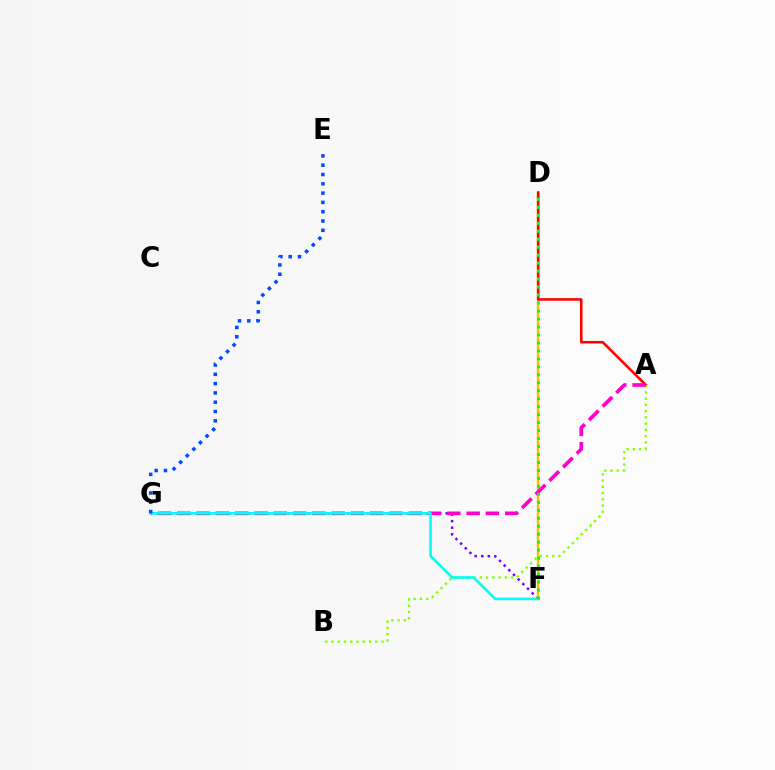{('D', 'F'): [{'color': '#ffbd00', 'line_style': 'solid', 'thickness': 1.73}, {'color': '#00ff39', 'line_style': 'dotted', 'thickness': 2.17}], ('A', 'D'): [{'color': '#ff0000', 'line_style': 'solid', 'thickness': 1.85}], ('F', 'G'): [{'color': '#7200ff', 'line_style': 'dotted', 'thickness': 1.79}, {'color': '#00fff6', 'line_style': 'solid', 'thickness': 1.88}], ('A', 'B'): [{'color': '#84ff00', 'line_style': 'dotted', 'thickness': 1.7}], ('A', 'G'): [{'color': '#ff00cf', 'line_style': 'dashed', 'thickness': 2.62}], ('E', 'G'): [{'color': '#004bff', 'line_style': 'dotted', 'thickness': 2.53}]}